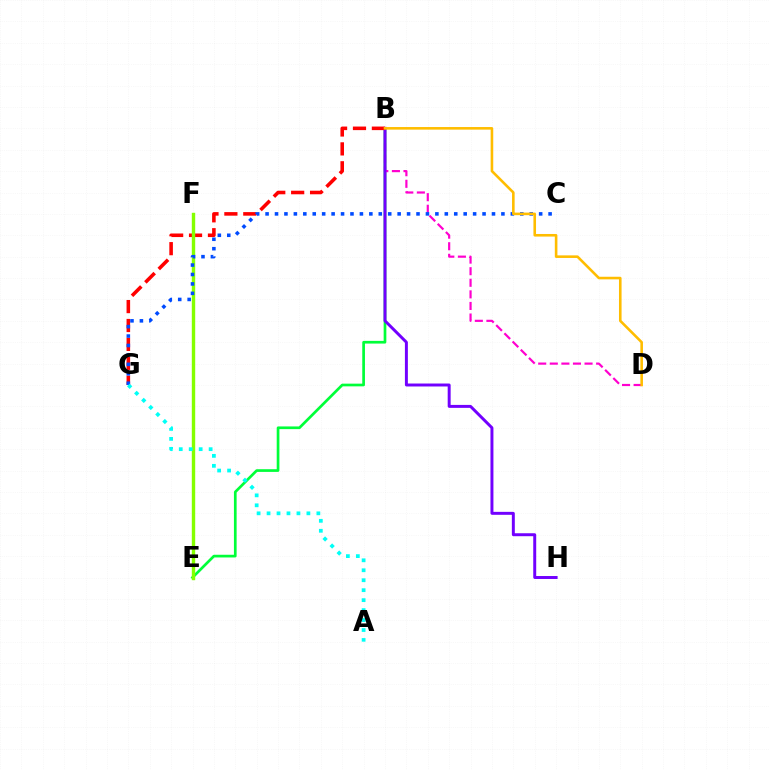{('B', 'E'): [{'color': '#00ff39', 'line_style': 'solid', 'thickness': 1.94}], ('B', 'D'): [{'color': '#ff00cf', 'line_style': 'dashed', 'thickness': 1.57}, {'color': '#ffbd00', 'line_style': 'solid', 'thickness': 1.87}], ('B', 'H'): [{'color': '#7200ff', 'line_style': 'solid', 'thickness': 2.13}], ('B', 'G'): [{'color': '#ff0000', 'line_style': 'dashed', 'thickness': 2.57}], ('E', 'F'): [{'color': '#84ff00', 'line_style': 'solid', 'thickness': 2.44}], ('C', 'G'): [{'color': '#004bff', 'line_style': 'dotted', 'thickness': 2.56}], ('A', 'G'): [{'color': '#00fff6', 'line_style': 'dotted', 'thickness': 2.71}]}